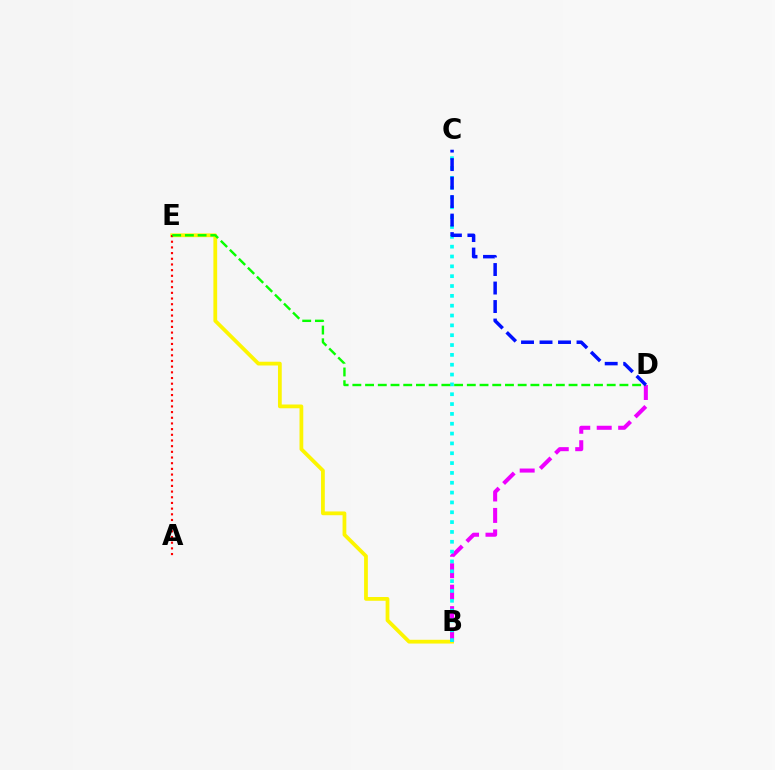{('B', 'E'): [{'color': '#fcf500', 'line_style': 'solid', 'thickness': 2.71}], ('A', 'E'): [{'color': '#ff0000', 'line_style': 'dotted', 'thickness': 1.54}], ('B', 'D'): [{'color': '#ee00ff', 'line_style': 'dashed', 'thickness': 2.91}], ('B', 'C'): [{'color': '#00fff6', 'line_style': 'dotted', 'thickness': 2.67}], ('D', 'E'): [{'color': '#08ff00', 'line_style': 'dashed', 'thickness': 1.73}], ('C', 'D'): [{'color': '#0010ff', 'line_style': 'dashed', 'thickness': 2.51}]}